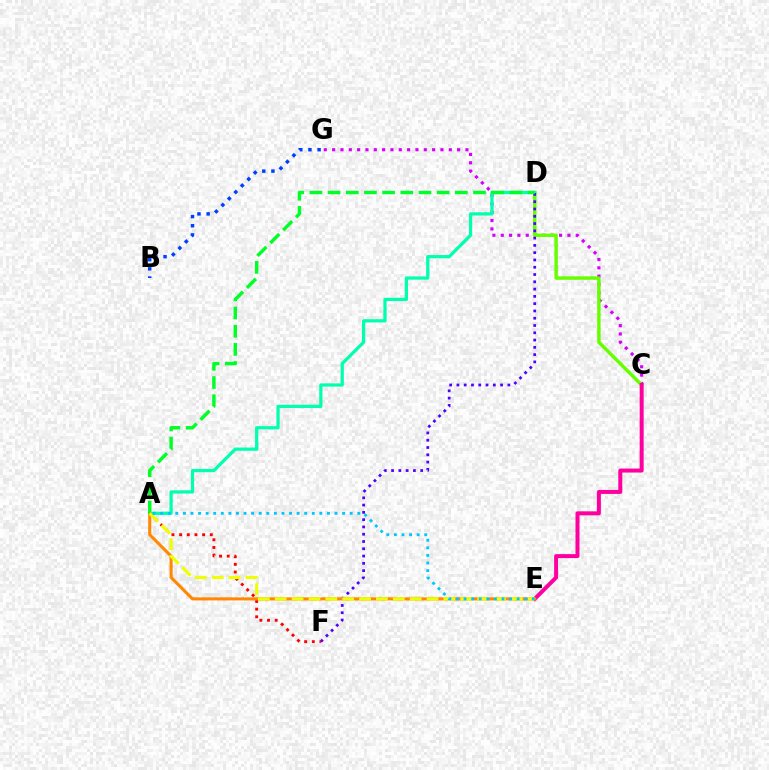{('C', 'G'): [{'color': '#d600ff', 'line_style': 'dotted', 'thickness': 2.26}], ('C', 'D'): [{'color': '#66ff00', 'line_style': 'solid', 'thickness': 2.48}], ('A', 'D'): [{'color': '#00ffaf', 'line_style': 'solid', 'thickness': 2.33}, {'color': '#00ff27', 'line_style': 'dashed', 'thickness': 2.47}], ('D', 'F'): [{'color': '#4f00ff', 'line_style': 'dotted', 'thickness': 1.98}], ('A', 'F'): [{'color': '#ff0000', 'line_style': 'dotted', 'thickness': 2.08}], ('C', 'E'): [{'color': '#ff00a0', 'line_style': 'solid', 'thickness': 2.87}], ('B', 'G'): [{'color': '#003fff', 'line_style': 'dotted', 'thickness': 2.49}], ('A', 'E'): [{'color': '#ff8800', 'line_style': 'solid', 'thickness': 2.2}, {'color': '#eeff00', 'line_style': 'dashed', 'thickness': 2.29}, {'color': '#00c7ff', 'line_style': 'dotted', 'thickness': 2.06}]}